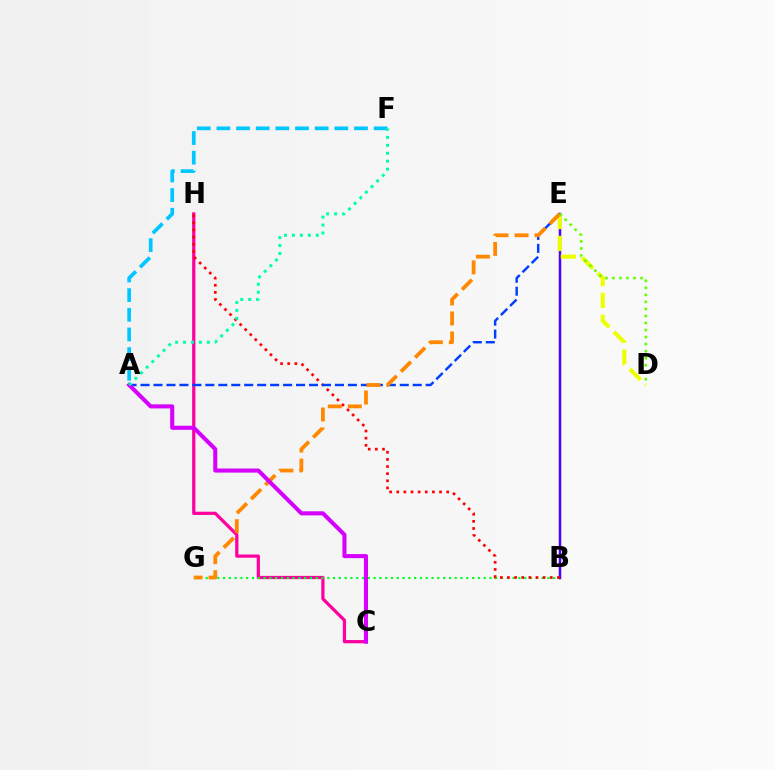{('C', 'H'): [{'color': '#ff00a0', 'line_style': 'solid', 'thickness': 2.33}], ('B', 'G'): [{'color': '#00ff27', 'line_style': 'dotted', 'thickness': 1.57}], ('B', 'E'): [{'color': '#4f00ff', 'line_style': 'solid', 'thickness': 1.79}], ('B', 'H'): [{'color': '#ff0000', 'line_style': 'dotted', 'thickness': 1.94}], ('A', 'E'): [{'color': '#003fff', 'line_style': 'dashed', 'thickness': 1.76}], ('D', 'E'): [{'color': '#eeff00', 'line_style': 'dashed', 'thickness': 2.97}, {'color': '#66ff00', 'line_style': 'dotted', 'thickness': 1.91}], ('E', 'G'): [{'color': '#ff8800', 'line_style': 'dashed', 'thickness': 2.72}], ('A', 'F'): [{'color': '#00c7ff', 'line_style': 'dashed', 'thickness': 2.67}, {'color': '#00ffaf', 'line_style': 'dotted', 'thickness': 2.16}], ('A', 'C'): [{'color': '#d600ff', 'line_style': 'solid', 'thickness': 2.93}]}